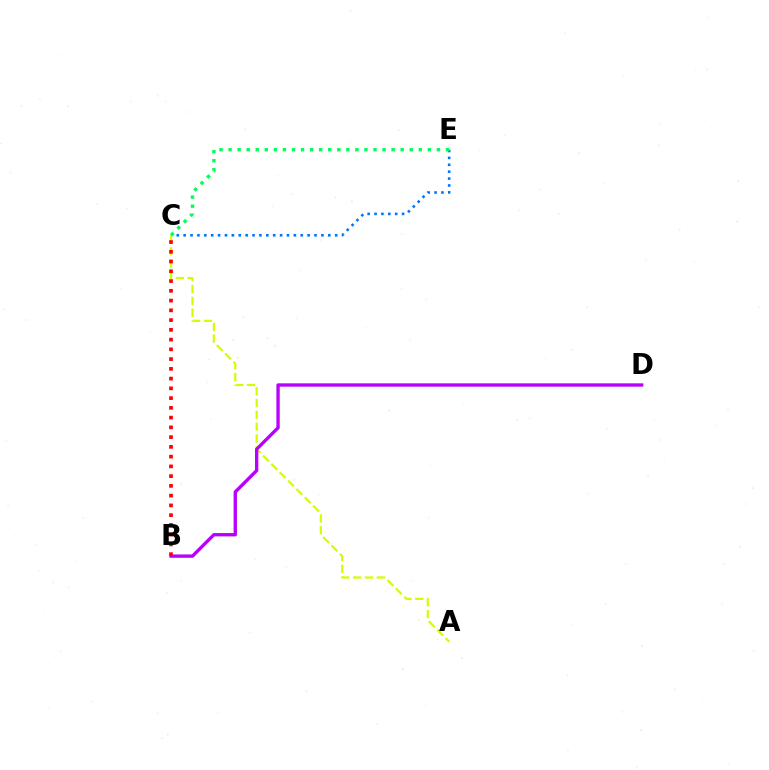{('C', 'E'): [{'color': '#0074ff', 'line_style': 'dotted', 'thickness': 1.87}, {'color': '#00ff5c', 'line_style': 'dotted', 'thickness': 2.46}], ('A', 'C'): [{'color': '#d1ff00', 'line_style': 'dashed', 'thickness': 1.61}], ('B', 'D'): [{'color': '#b900ff', 'line_style': 'solid', 'thickness': 2.41}], ('B', 'C'): [{'color': '#ff0000', 'line_style': 'dotted', 'thickness': 2.65}]}